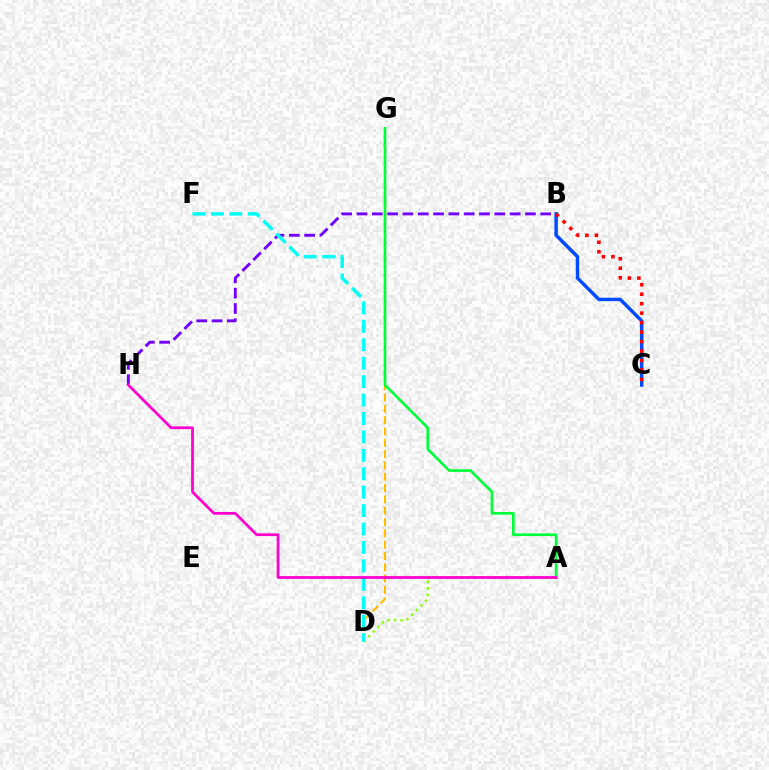{('B', 'C'): [{'color': '#004bff', 'line_style': 'solid', 'thickness': 2.48}, {'color': '#ff0000', 'line_style': 'dotted', 'thickness': 2.57}], ('D', 'G'): [{'color': '#ffbd00', 'line_style': 'dashed', 'thickness': 1.54}], ('A', 'D'): [{'color': '#84ff00', 'line_style': 'dotted', 'thickness': 1.77}], ('A', 'G'): [{'color': '#00ff39', 'line_style': 'solid', 'thickness': 1.92}], ('B', 'H'): [{'color': '#7200ff', 'line_style': 'dashed', 'thickness': 2.08}], ('D', 'F'): [{'color': '#00fff6', 'line_style': 'dashed', 'thickness': 2.5}], ('A', 'H'): [{'color': '#ff00cf', 'line_style': 'solid', 'thickness': 1.98}]}